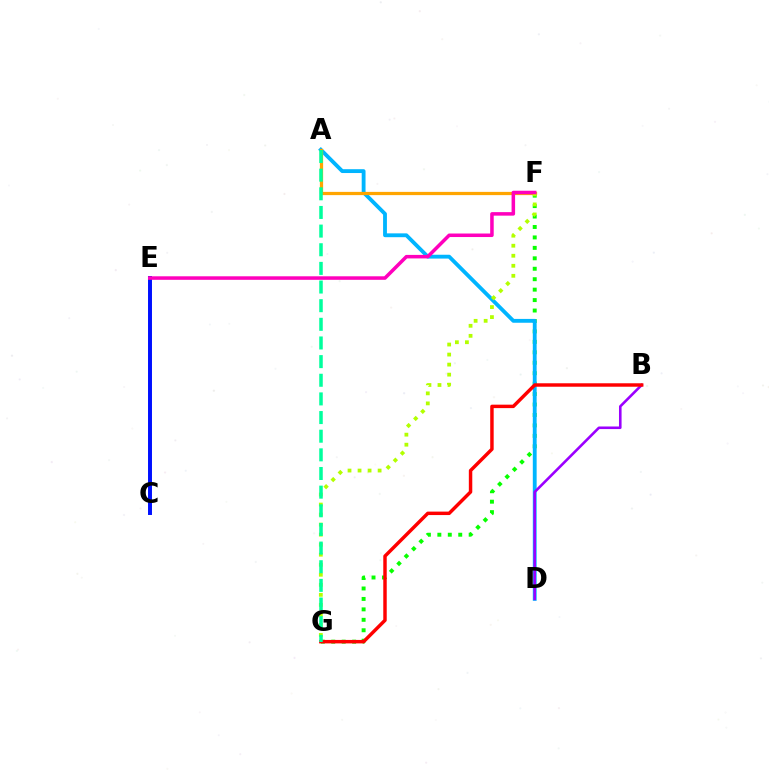{('C', 'E'): [{'color': '#0010ff', 'line_style': 'solid', 'thickness': 2.85}], ('F', 'G'): [{'color': '#08ff00', 'line_style': 'dotted', 'thickness': 2.84}, {'color': '#b3ff00', 'line_style': 'dotted', 'thickness': 2.73}], ('A', 'D'): [{'color': '#00b5ff', 'line_style': 'solid', 'thickness': 2.76}], ('A', 'F'): [{'color': '#ffa500', 'line_style': 'solid', 'thickness': 2.33}], ('B', 'D'): [{'color': '#9b00ff', 'line_style': 'solid', 'thickness': 1.86}], ('B', 'G'): [{'color': '#ff0000', 'line_style': 'solid', 'thickness': 2.49}], ('E', 'F'): [{'color': '#ff00bd', 'line_style': 'solid', 'thickness': 2.54}], ('A', 'G'): [{'color': '#00ff9d', 'line_style': 'dashed', 'thickness': 2.53}]}